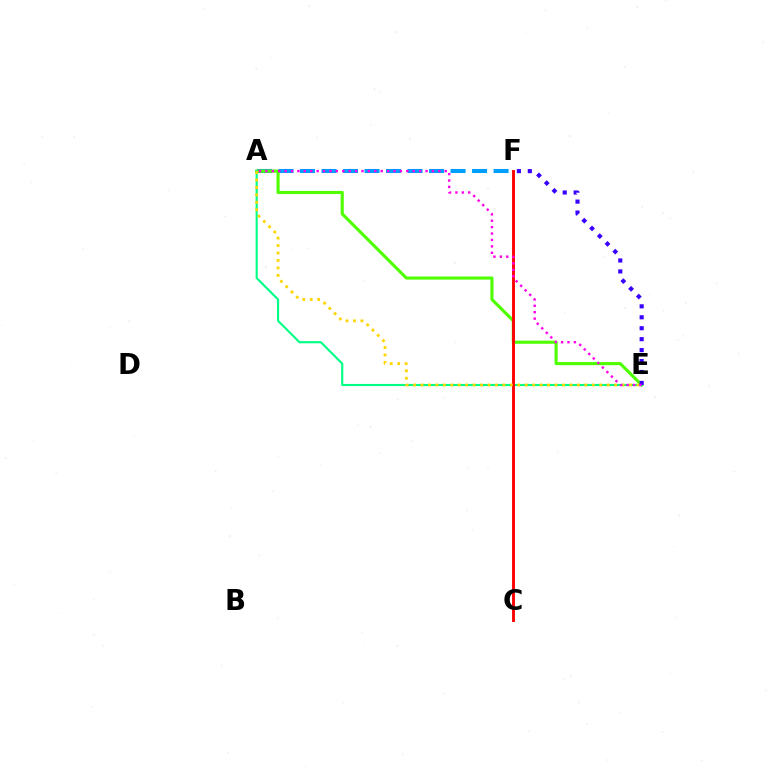{('A', 'F'): [{'color': '#009eff', 'line_style': 'dashed', 'thickness': 2.92}], ('A', 'E'): [{'color': '#4fff00', 'line_style': 'solid', 'thickness': 2.25}, {'color': '#00ff86', 'line_style': 'solid', 'thickness': 1.54}, {'color': '#ffd500', 'line_style': 'dotted', 'thickness': 2.02}, {'color': '#ff00ed', 'line_style': 'dotted', 'thickness': 1.74}], ('C', 'F'): [{'color': '#ff0000', 'line_style': 'solid', 'thickness': 2.08}], ('E', 'F'): [{'color': '#3700ff', 'line_style': 'dotted', 'thickness': 2.97}]}